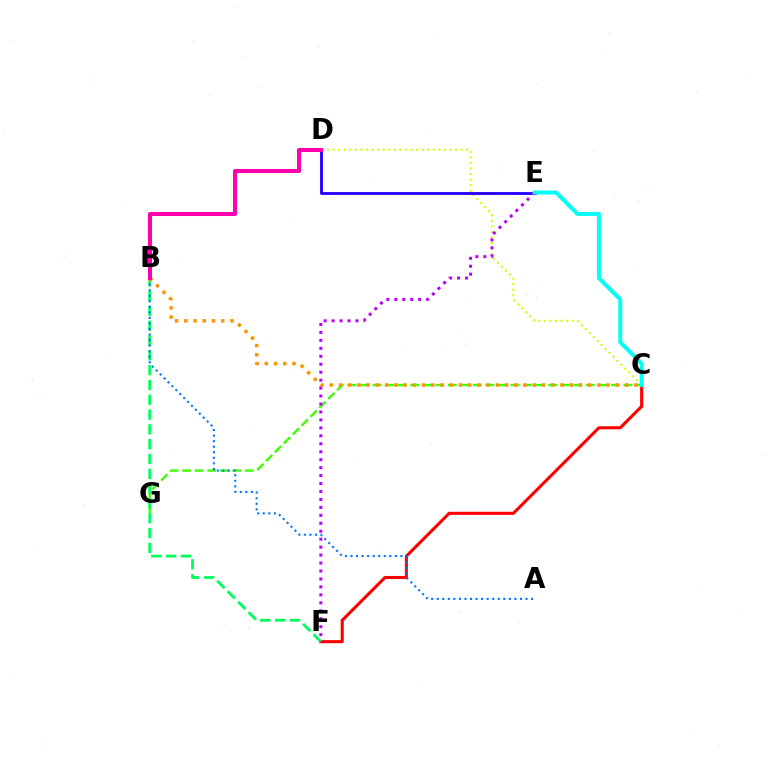{('C', 'D'): [{'color': '#d1ff00', 'line_style': 'dotted', 'thickness': 1.51}], ('C', 'G'): [{'color': '#3dff00', 'line_style': 'dashed', 'thickness': 1.7}], ('C', 'F'): [{'color': '#ff0000', 'line_style': 'solid', 'thickness': 2.22}], ('B', 'F'): [{'color': '#00ff5c', 'line_style': 'dashed', 'thickness': 2.01}], ('A', 'B'): [{'color': '#0074ff', 'line_style': 'dotted', 'thickness': 1.51}], ('B', 'C'): [{'color': '#ff9400', 'line_style': 'dotted', 'thickness': 2.51}], ('D', 'E'): [{'color': '#2500ff', 'line_style': 'solid', 'thickness': 2.04}], ('B', 'D'): [{'color': '#ff00ac', 'line_style': 'solid', 'thickness': 2.91}], ('E', 'F'): [{'color': '#b900ff', 'line_style': 'dotted', 'thickness': 2.16}], ('C', 'E'): [{'color': '#00fff6', 'line_style': 'solid', 'thickness': 2.87}]}